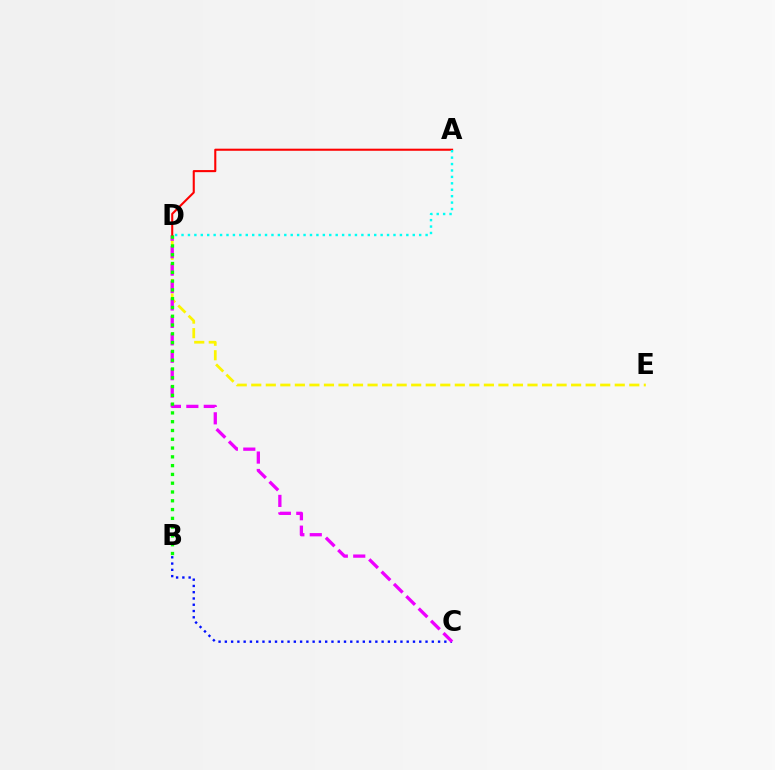{('B', 'C'): [{'color': '#0010ff', 'line_style': 'dotted', 'thickness': 1.7}], ('D', 'E'): [{'color': '#fcf500', 'line_style': 'dashed', 'thickness': 1.98}], ('C', 'D'): [{'color': '#ee00ff', 'line_style': 'dashed', 'thickness': 2.37}], ('A', 'D'): [{'color': '#ff0000', 'line_style': 'solid', 'thickness': 1.5}, {'color': '#00fff6', 'line_style': 'dotted', 'thickness': 1.75}], ('B', 'D'): [{'color': '#08ff00', 'line_style': 'dotted', 'thickness': 2.39}]}